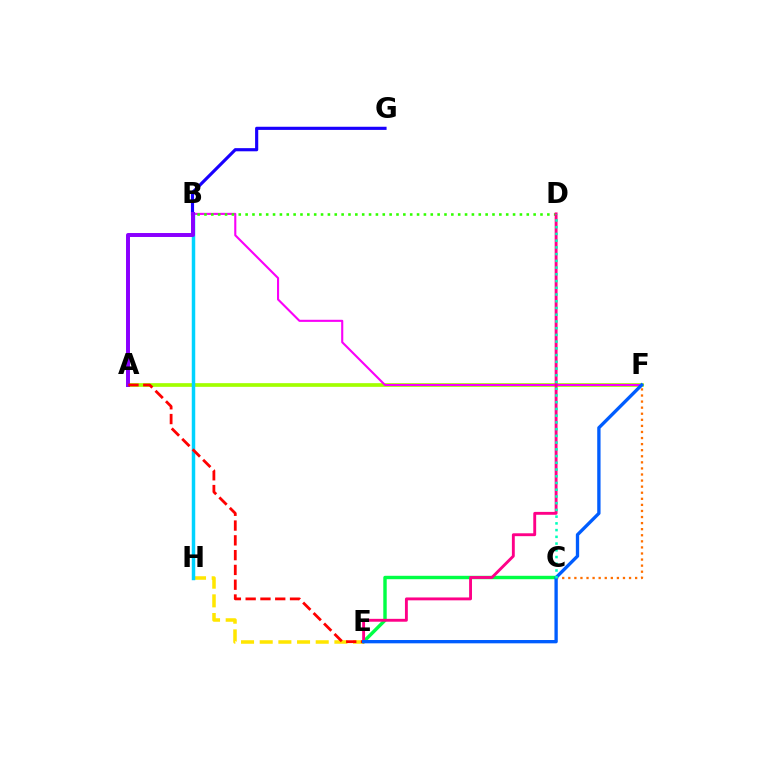{('A', 'F'): [{'color': '#a2ff00', 'line_style': 'solid', 'thickness': 2.65}], ('C', 'E'): [{'color': '#00ff45', 'line_style': 'solid', 'thickness': 2.47}], ('E', 'H'): [{'color': '#ffe600', 'line_style': 'dashed', 'thickness': 2.54}], ('B', 'F'): [{'color': '#fa00f9', 'line_style': 'solid', 'thickness': 1.52}], ('B', 'D'): [{'color': '#31ff00', 'line_style': 'dotted', 'thickness': 1.86}], ('B', 'H'): [{'color': '#00d3ff', 'line_style': 'solid', 'thickness': 2.5}], ('B', 'G'): [{'color': '#1900ff', 'line_style': 'solid', 'thickness': 2.27}], ('A', 'B'): [{'color': '#8a00ff', 'line_style': 'solid', 'thickness': 2.85}], ('C', 'F'): [{'color': '#ff7000', 'line_style': 'dotted', 'thickness': 1.65}], ('A', 'E'): [{'color': '#ff0000', 'line_style': 'dashed', 'thickness': 2.01}], ('D', 'E'): [{'color': '#ff0088', 'line_style': 'solid', 'thickness': 2.07}], ('E', 'F'): [{'color': '#005dff', 'line_style': 'solid', 'thickness': 2.39}], ('C', 'D'): [{'color': '#00ffbb', 'line_style': 'dotted', 'thickness': 1.83}]}